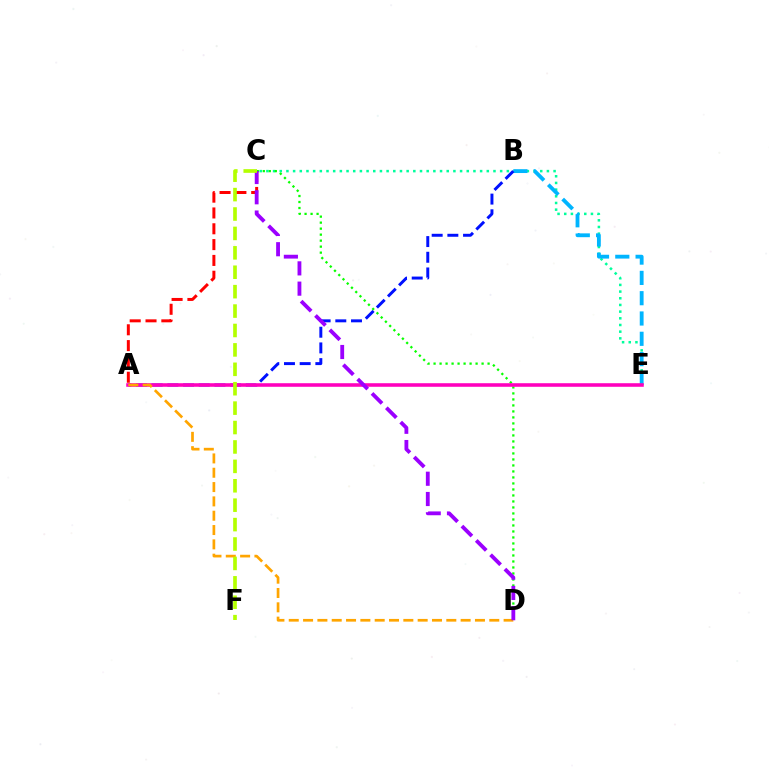{('C', 'E'): [{'color': '#00ff9d', 'line_style': 'dotted', 'thickness': 1.81}], ('B', 'E'): [{'color': '#00b5ff', 'line_style': 'dashed', 'thickness': 2.76}], ('A', 'B'): [{'color': '#0010ff', 'line_style': 'dashed', 'thickness': 2.13}], ('C', 'D'): [{'color': '#08ff00', 'line_style': 'dotted', 'thickness': 1.63}, {'color': '#9b00ff', 'line_style': 'dashed', 'thickness': 2.75}], ('A', 'C'): [{'color': '#ff0000', 'line_style': 'dashed', 'thickness': 2.15}], ('A', 'E'): [{'color': '#ff00bd', 'line_style': 'solid', 'thickness': 2.57}], ('A', 'D'): [{'color': '#ffa500', 'line_style': 'dashed', 'thickness': 1.95}], ('C', 'F'): [{'color': '#b3ff00', 'line_style': 'dashed', 'thickness': 2.64}]}